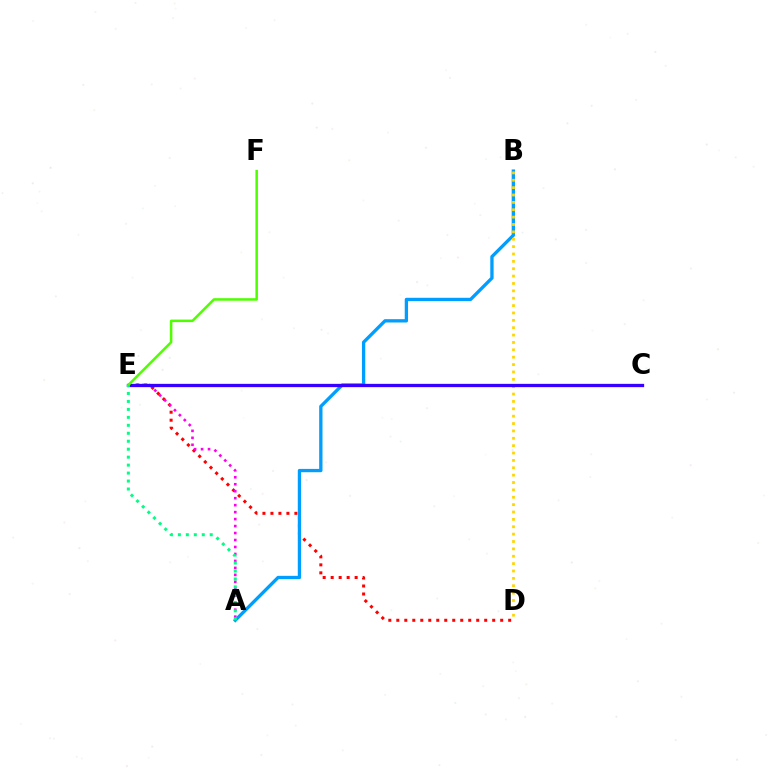{('D', 'E'): [{'color': '#ff0000', 'line_style': 'dotted', 'thickness': 2.17}], ('A', 'E'): [{'color': '#ff00ed', 'line_style': 'dotted', 'thickness': 1.89}, {'color': '#00ff86', 'line_style': 'dotted', 'thickness': 2.16}], ('A', 'B'): [{'color': '#009eff', 'line_style': 'solid', 'thickness': 2.38}], ('B', 'D'): [{'color': '#ffd500', 'line_style': 'dotted', 'thickness': 2.0}], ('C', 'E'): [{'color': '#3700ff', 'line_style': 'solid', 'thickness': 2.37}], ('E', 'F'): [{'color': '#4fff00', 'line_style': 'solid', 'thickness': 1.82}]}